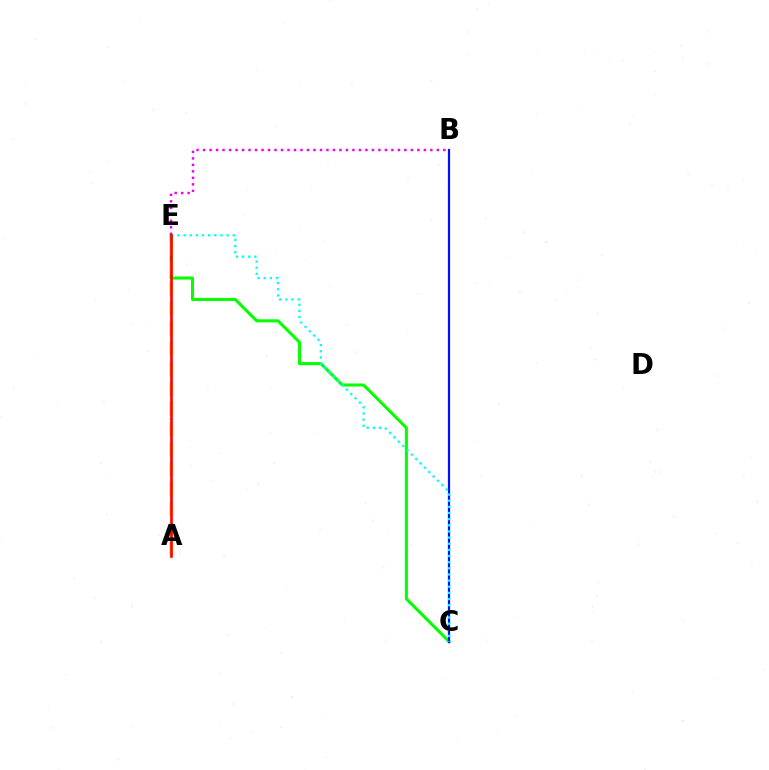{('C', 'E'): [{'color': '#08ff00', 'line_style': 'solid', 'thickness': 2.2}, {'color': '#00fff6', 'line_style': 'dotted', 'thickness': 1.67}], ('B', 'C'): [{'color': '#0010ff', 'line_style': 'solid', 'thickness': 1.6}], ('A', 'E'): [{'color': '#fcf500', 'line_style': 'dashed', 'thickness': 2.72}, {'color': '#ff0000', 'line_style': 'solid', 'thickness': 1.91}], ('B', 'E'): [{'color': '#ee00ff', 'line_style': 'dotted', 'thickness': 1.76}]}